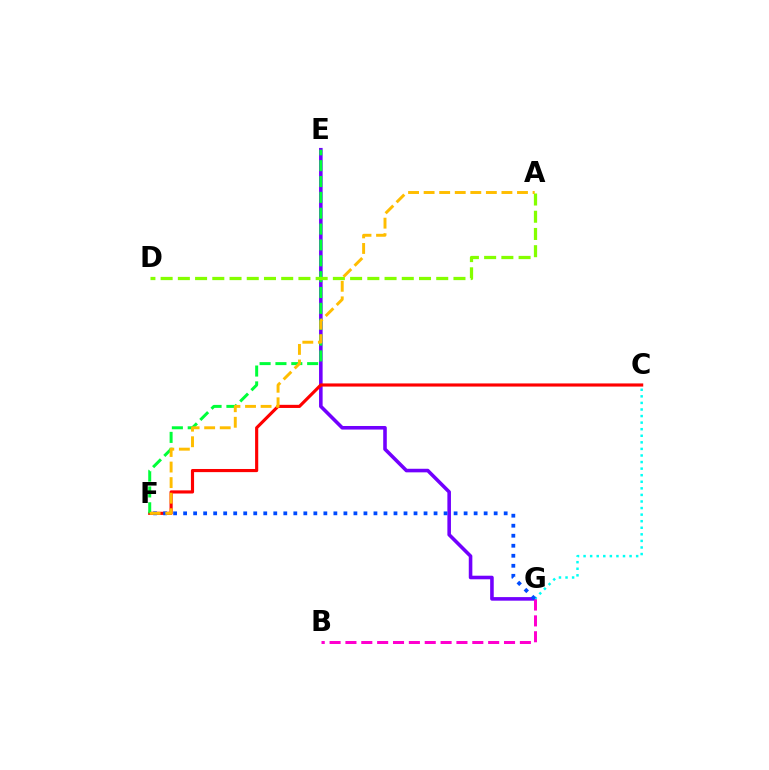{('E', 'G'): [{'color': '#7200ff', 'line_style': 'solid', 'thickness': 2.57}], ('C', 'F'): [{'color': '#ff0000', 'line_style': 'solid', 'thickness': 2.26}], ('E', 'F'): [{'color': '#00ff39', 'line_style': 'dashed', 'thickness': 2.15}], ('C', 'G'): [{'color': '#00fff6', 'line_style': 'dotted', 'thickness': 1.79}], ('A', 'D'): [{'color': '#84ff00', 'line_style': 'dashed', 'thickness': 2.34}], ('B', 'G'): [{'color': '#ff00cf', 'line_style': 'dashed', 'thickness': 2.15}], ('F', 'G'): [{'color': '#004bff', 'line_style': 'dotted', 'thickness': 2.72}], ('A', 'F'): [{'color': '#ffbd00', 'line_style': 'dashed', 'thickness': 2.11}]}